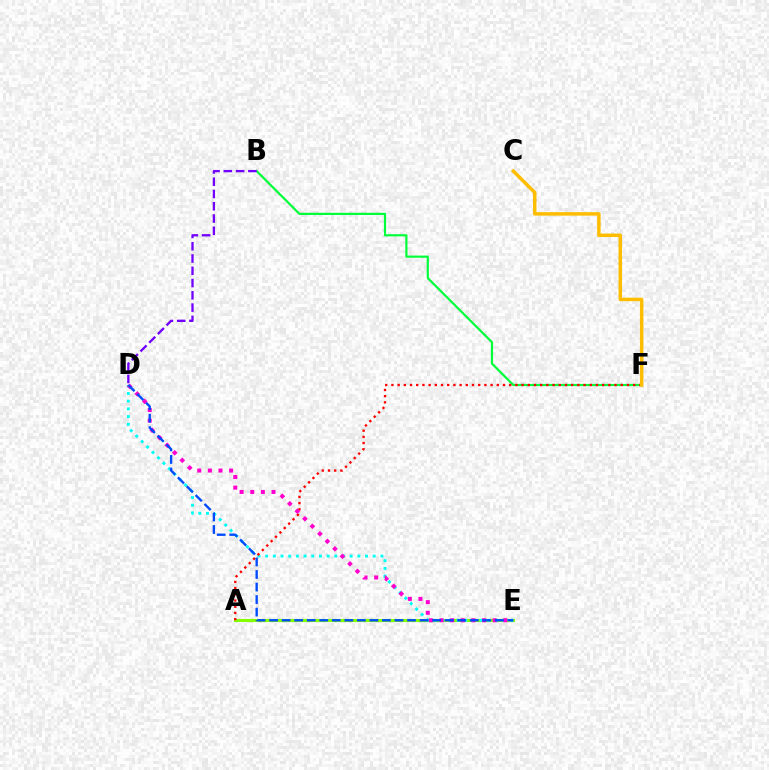{('B', 'F'): [{'color': '#00ff39', 'line_style': 'solid', 'thickness': 1.57}], ('A', 'E'): [{'color': '#84ff00', 'line_style': 'solid', 'thickness': 2.23}], ('D', 'E'): [{'color': '#00fff6', 'line_style': 'dotted', 'thickness': 2.09}, {'color': '#ff00cf', 'line_style': 'dotted', 'thickness': 2.89}, {'color': '#004bff', 'line_style': 'dashed', 'thickness': 1.7}], ('A', 'F'): [{'color': '#ff0000', 'line_style': 'dotted', 'thickness': 1.68}], ('B', 'D'): [{'color': '#7200ff', 'line_style': 'dashed', 'thickness': 1.67}], ('C', 'F'): [{'color': '#ffbd00', 'line_style': 'solid', 'thickness': 2.51}]}